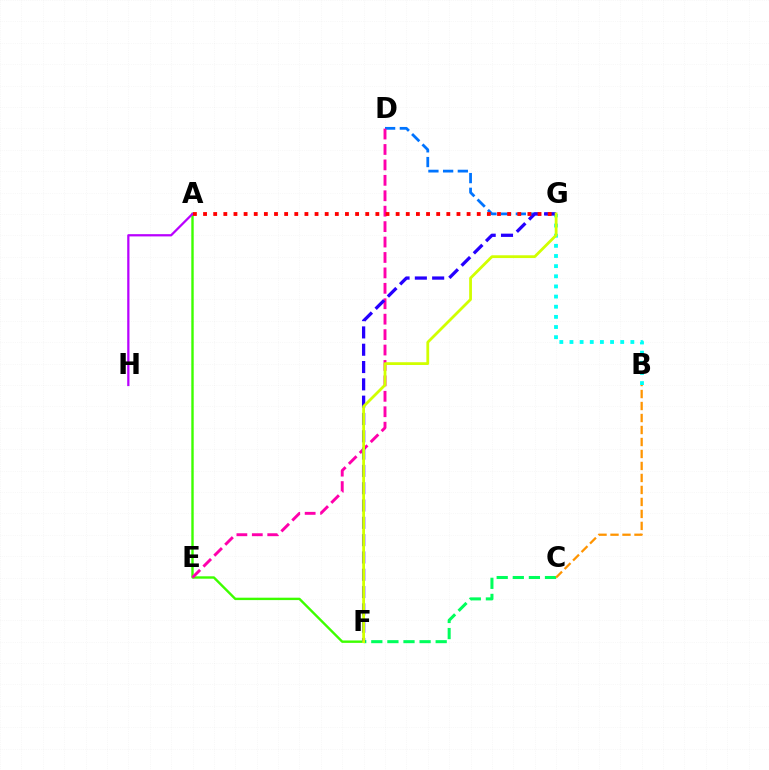{('D', 'G'): [{'color': '#0074ff', 'line_style': 'dashed', 'thickness': 2.0}], ('C', 'F'): [{'color': '#00ff5c', 'line_style': 'dashed', 'thickness': 2.19}], ('A', 'F'): [{'color': '#3dff00', 'line_style': 'solid', 'thickness': 1.73}], ('D', 'E'): [{'color': '#ff00ac', 'line_style': 'dashed', 'thickness': 2.1}], ('B', 'C'): [{'color': '#ff9400', 'line_style': 'dashed', 'thickness': 1.63}], ('B', 'G'): [{'color': '#00fff6', 'line_style': 'dotted', 'thickness': 2.76}], ('F', 'G'): [{'color': '#2500ff', 'line_style': 'dashed', 'thickness': 2.35}, {'color': '#d1ff00', 'line_style': 'solid', 'thickness': 2.0}], ('A', 'H'): [{'color': '#b900ff', 'line_style': 'solid', 'thickness': 1.62}], ('A', 'G'): [{'color': '#ff0000', 'line_style': 'dotted', 'thickness': 2.75}]}